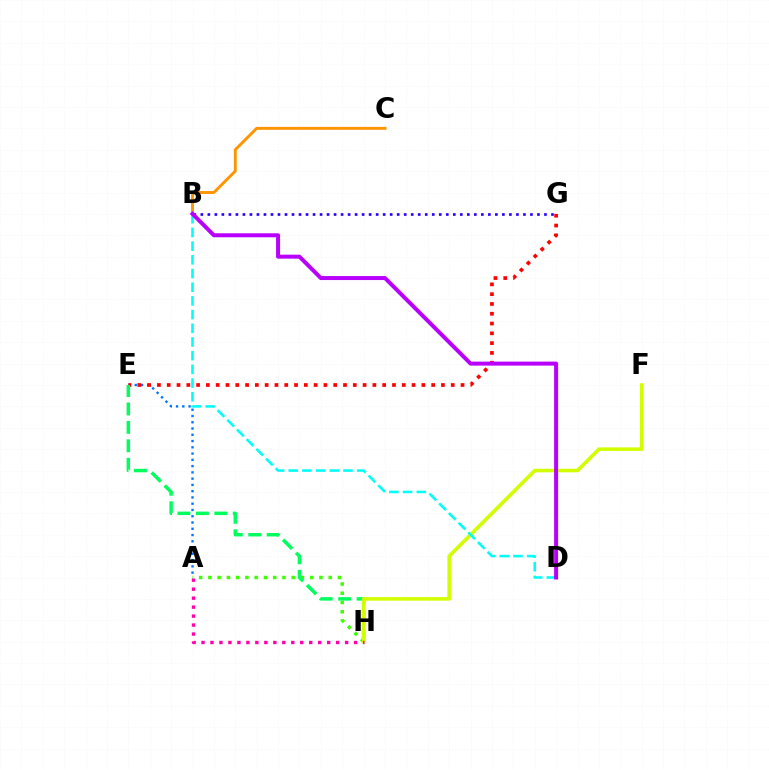{('B', 'C'): [{'color': '#ff9400', 'line_style': 'solid', 'thickness': 2.09}], ('A', 'E'): [{'color': '#0074ff', 'line_style': 'dotted', 'thickness': 1.7}], ('E', 'G'): [{'color': '#ff0000', 'line_style': 'dotted', 'thickness': 2.66}], ('A', 'H'): [{'color': '#3dff00', 'line_style': 'dotted', 'thickness': 2.51}, {'color': '#ff00ac', 'line_style': 'dotted', 'thickness': 2.44}], ('E', 'H'): [{'color': '#00ff5c', 'line_style': 'dashed', 'thickness': 2.5}], ('F', 'H'): [{'color': '#d1ff00', 'line_style': 'solid', 'thickness': 2.57}], ('B', 'D'): [{'color': '#00fff6', 'line_style': 'dashed', 'thickness': 1.86}, {'color': '#b900ff', 'line_style': 'solid', 'thickness': 2.87}], ('B', 'G'): [{'color': '#2500ff', 'line_style': 'dotted', 'thickness': 1.91}]}